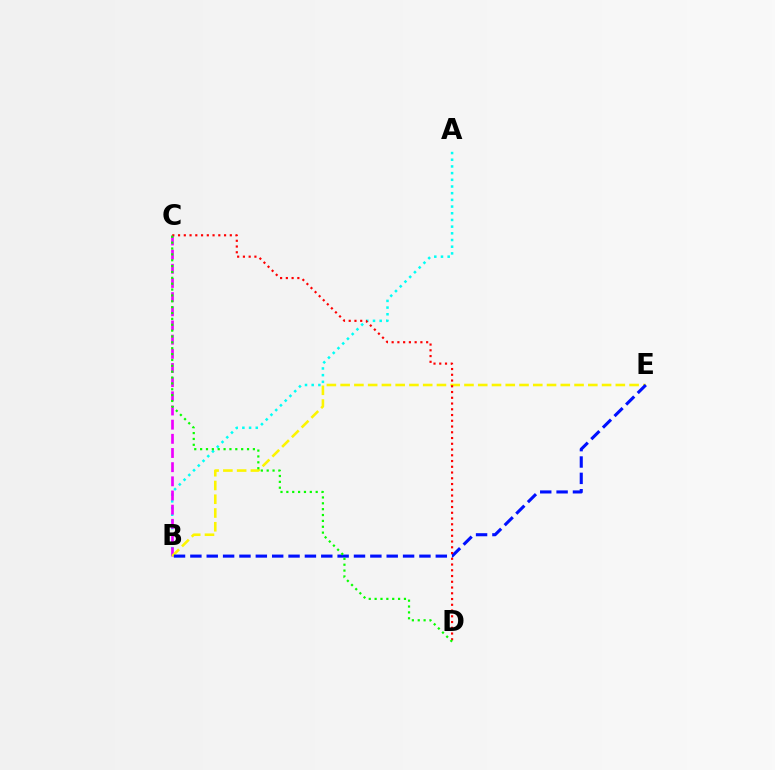{('A', 'B'): [{'color': '#00fff6', 'line_style': 'dotted', 'thickness': 1.82}], ('B', 'C'): [{'color': '#ee00ff', 'line_style': 'dashed', 'thickness': 1.92}], ('B', 'E'): [{'color': '#fcf500', 'line_style': 'dashed', 'thickness': 1.87}, {'color': '#0010ff', 'line_style': 'dashed', 'thickness': 2.22}], ('C', 'D'): [{'color': '#ff0000', 'line_style': 'dotted', 'thickness': 1.56}, {'color': '#08ff00', 'line_style': 'dotted', 'thickness': 1.59}]}